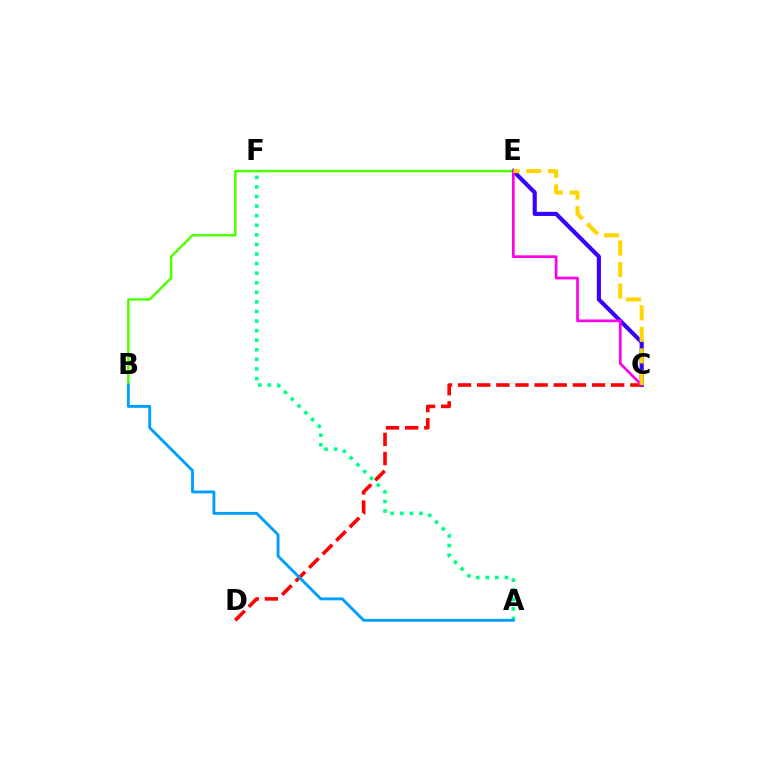{('C', 'E'): [{'color': '#3700ff', 'line_style': 'solid', 'thickness': 2.96}, {'color': '#ff00ed', 'line_style': 'solid', 'thickness': 1.94}, {'color': '#ffd500', 'line_style': 'dashed', 'thickness': 2.93}], ('B', 'E'): [{'color': '#4fff00', 'line_style': 'solid', 'thickness': 1.79}], ('C', 'D'): [{'color': '#ff0000', 'line_style': 'dashed', 'thickness': 2.6}], ('A', 'F'): [{'color': '#00ff86', 'line_style': 'dotted', 'thickness': 2.6}], ('A', 'B'): [{'color': '#009eff', 'line_style': 'solid', 'thickness': 2.07}]}